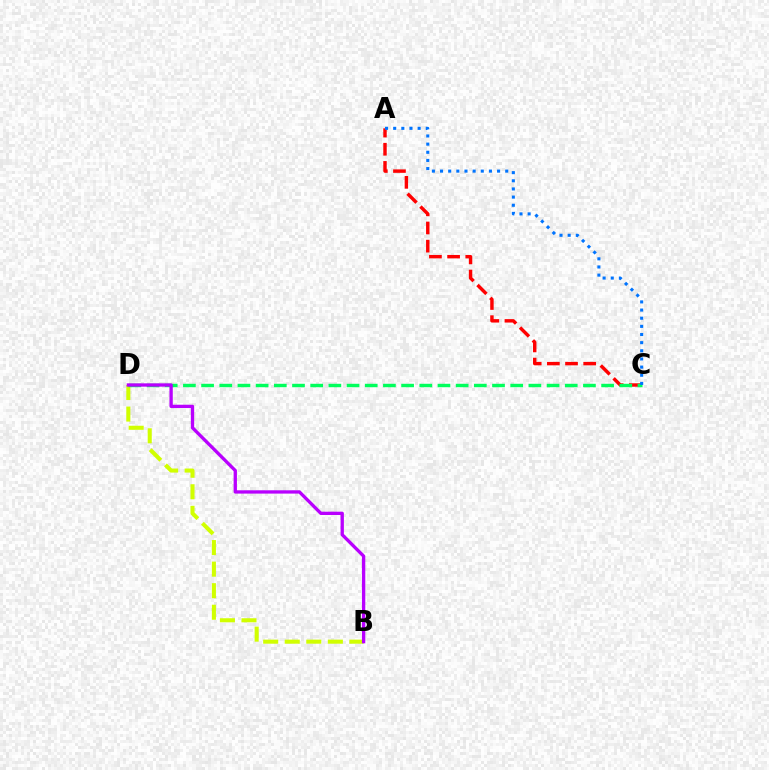{('B', 'D'): [{'color': '#d1ff00', 'line_style': 'dashed', 'thickness': 2.93}, {'color': '#b900ff', 'line_style': 'solid', 'thickness': 2.39}], ('A', 'C'): [{'color': '#ff0000', 'line_style': 'dashed', 'thickness': 2.47}, {'color': '#0074ff', 'line_style': 'dotted', 'thickness': 2.21}], ('C', 'D'): [{'color': '#00ff5c', 'line_style': 'dashed', 'thickness': 2.47}]}